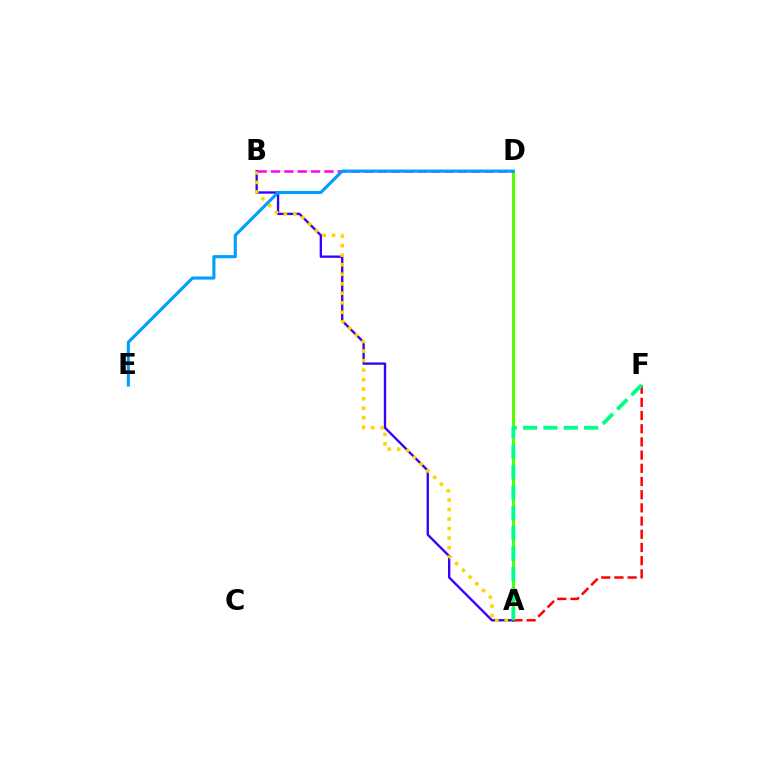{('A', 'D'): [{'color': '#4fff00', 'line_style': 'solid', 'thickness': 2.19}], ('A', 'B'): [{'color': '#3700ff', 'line_style': 'solid', 'thickness': 1.69}, {'color': '#ffd500', 'line_style': 'dotted', 'thickness': 2.59}], ('B', 'D'): [{'color': '#ff00ed', 'line_style': 'dashed', 'thickness': 1.81}], ('A', 'F'): [{'color': '#ff0000', 'line_style': 'dashed', 'thickness': 1.79}, {'color': '#00ff86', 'line_style': 'dashed', 'thickness': 2.77}], ('D', 'E'): [{'color': '#009eff', 'line_style': 'solid', 'thickness': 2.23}]}